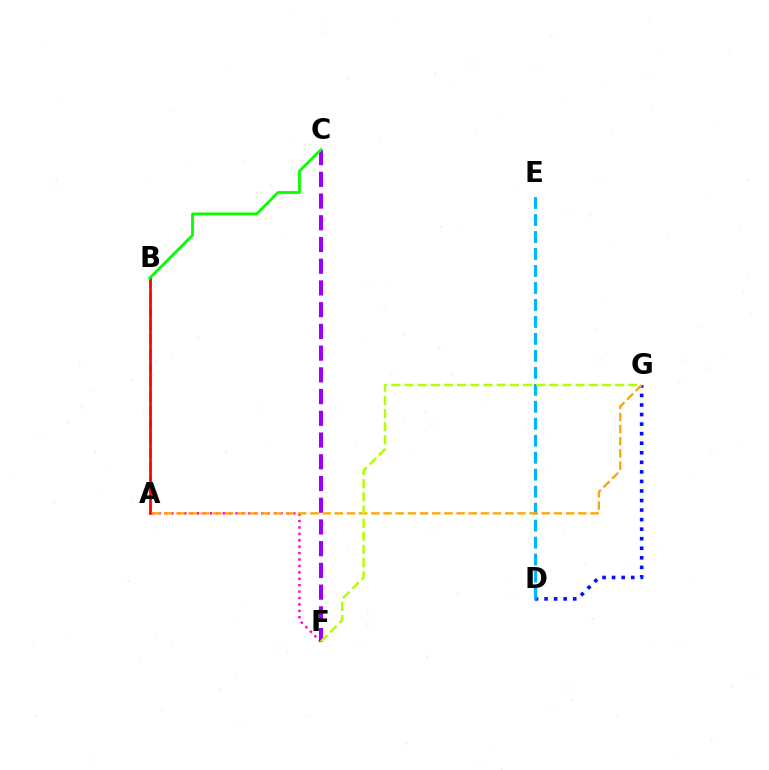{('A', 'F'): [{'color': '#ff00bd', 'line_style': 'dotted', 'thickness': 1.74}], ('A', 'B'): [{'color': '#00ff9d', 'line_style': 'dashed', 'thickness': 1.91}, {'color': '#ff0000', 'line_style': 'solid', 'thickness': 1.95}], ('D', 'G'): [{'color': '#0010ff', 'line_style': 'dotted', 'thickness': 2.59}], ('C', 'F'): [{'color': '#9b00ff', 'line_style': 'dashed', 'thickness': 2.95}], ('D', 'E'): [{'color': '#00b5ff', 'line_style': 'dashed', 'thickness': 2.31}], ('B', 'C'): [{'color': '#08ff00', 'line_style': 'solid', 'thickness': 2.02}], ('A', 'G'): [{'color': '#ffa500', 'line_style': 'dashed', 'thickness': 1.65}], ('F', 'G'): [{'color': '#b3ff00', 'line_style': 'dashed', 'thickness': 1.79}]}